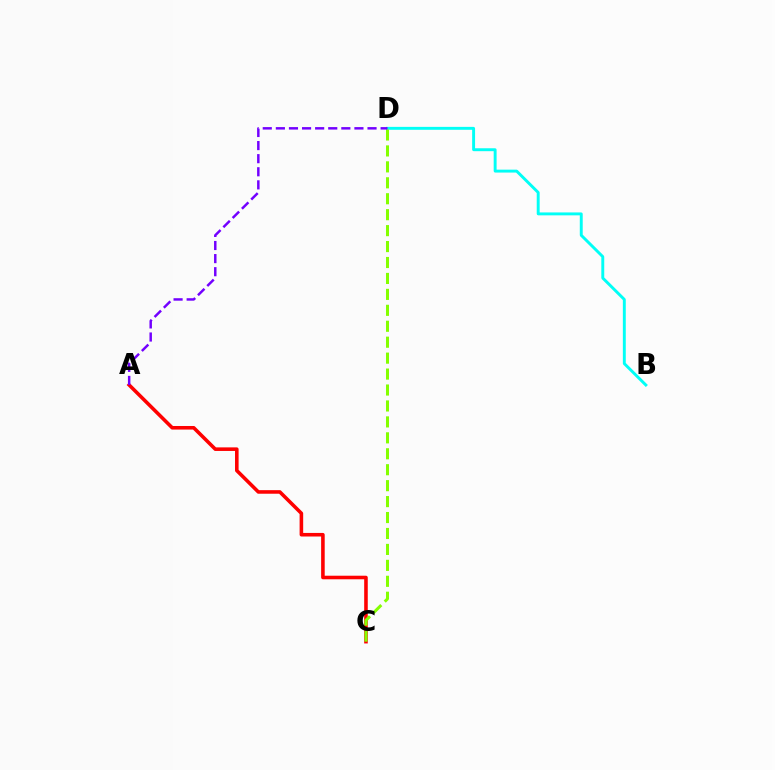{('B', 'D'): [{'color': '#00fff6', 'line_style': 'solid', 'thickness': 2.1}], ('A', 'C'): [{'color': '#ff0000', 'line_style': 'solid', 'thickness': 2.57}], ('C', 'D'): [{'color': '#84ff00', 'line_style': 'dashed', 'thickness': 2.17}], ('A', 'D'): [{'color': '#7200ff', 'line_style': 'dashed', 'thickness': 1.78}]}